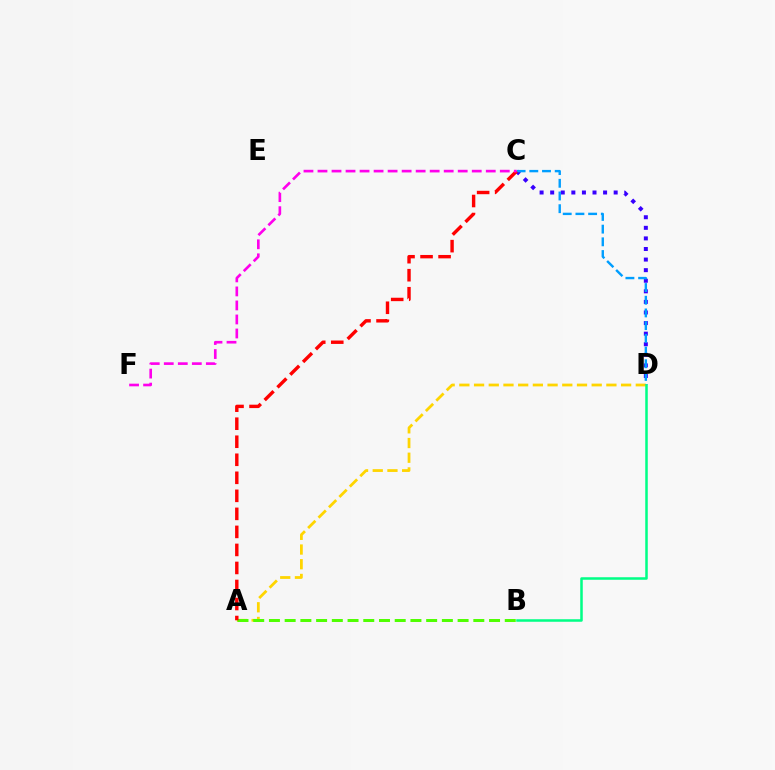{('C', 'D'): [{'color': '#3700ff', 'line_style': 'dotted', 'thickness': 2.88}, {'color': '#009eff', 'line_style': 'dashed', 'thickness': 1.73}], ('A', 'D'): [{'color': '#ffd500', 'line_style': 'dashed', 'thickness': 2.0}], ('A', 'B'): [{'color': '#4fff00', 'line_style': 'dashed', 'thickness': 2.14}], ('A', 'C'): [{'color': '#ff0000', 'line_style': 'dashed', 'thickness': 2.45}], ('B', 'D'): [{'color': '#00ff86', 'line_style': 'solid', 'thickness': 1.82}], ('C', 'F'): [{'color': '#ff00ed', 'line_style': 'dashed', 'thickness': 1.91}]}